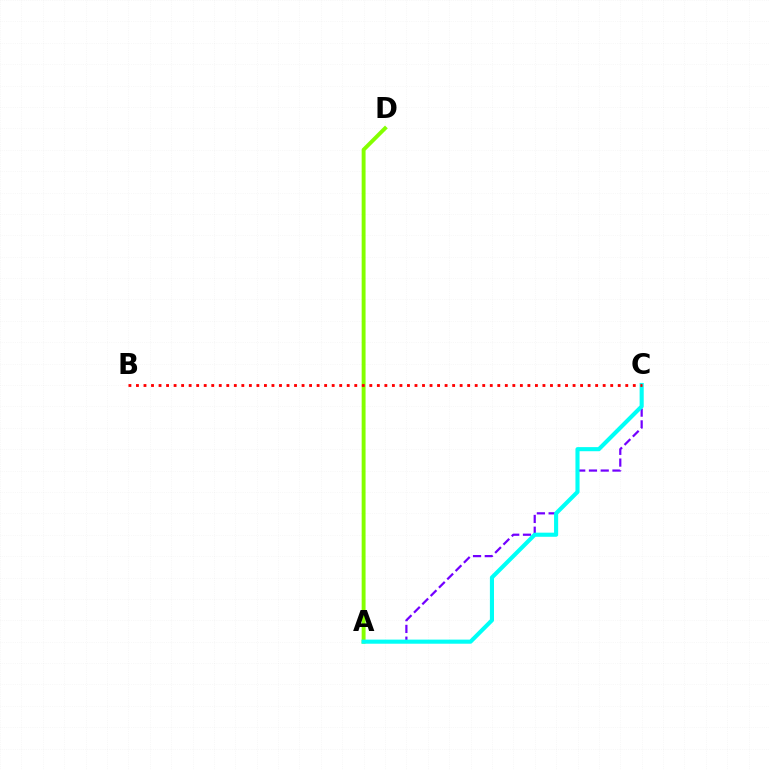{('A', 'C'): [{'color': '#7200ff', 'line_style': 'dashed', 'thickness': 1.6}, {'color': '#00fff6', 'line_style': 'solid', 'thickness': 2.96}], ('A', 'D'): [{'color': '#84ff00', 'line_style': 'solid', 'thickness': 2.81}], ('B', 'C'): [{'color': '#ff0000', 'line_style': 'dotted', 'thickness': 2.05}]}